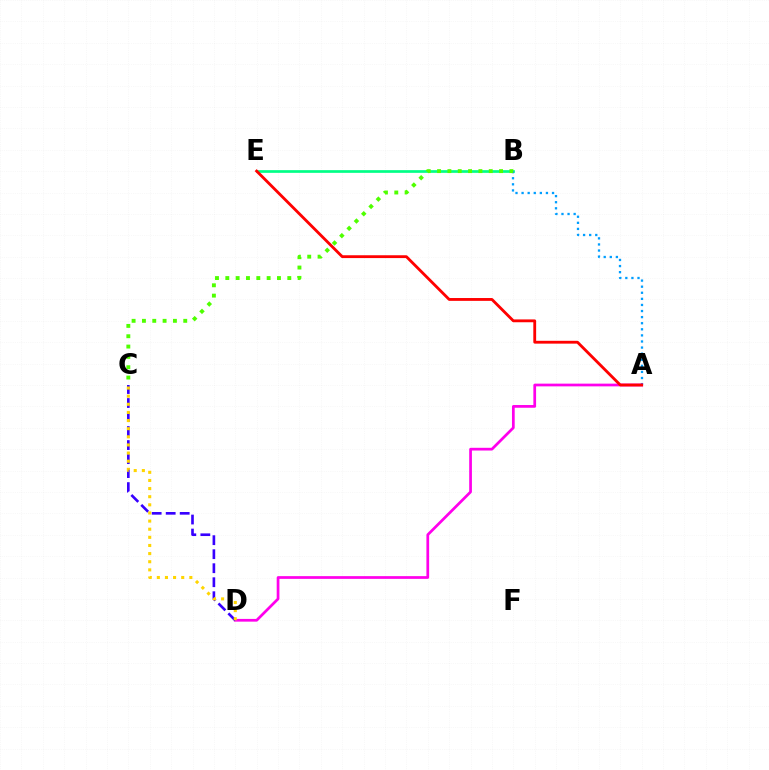{('B', 'E'): [{'color': '#00ff86', 'line_style': 'solid', 'thickness': 1.94}], ('A', 'B'): [{'color': '#009eff', 'line_style': 'dotted', 'thickness': 1.65}], ('B', 'C'): [{'color': '#4fff00', 'line_style': 'dotted', 'thickness': 2.81}], ('A', 'D'): [{'color': '#ff00ed', 'line_style': 'solid', 'thickness': 1.96}], ('A', 'E'): [{'color': '#ff0000', 'line_style': 'solid', 'thickness': 2.04}], ('C', 'D'): [{'color': '#3700ff', 'line_style': 'dashed', 'thickness': 1.9}, {'color': '#ffd500', 'line_style': 'dotted', 'thickness': 2.21}]}